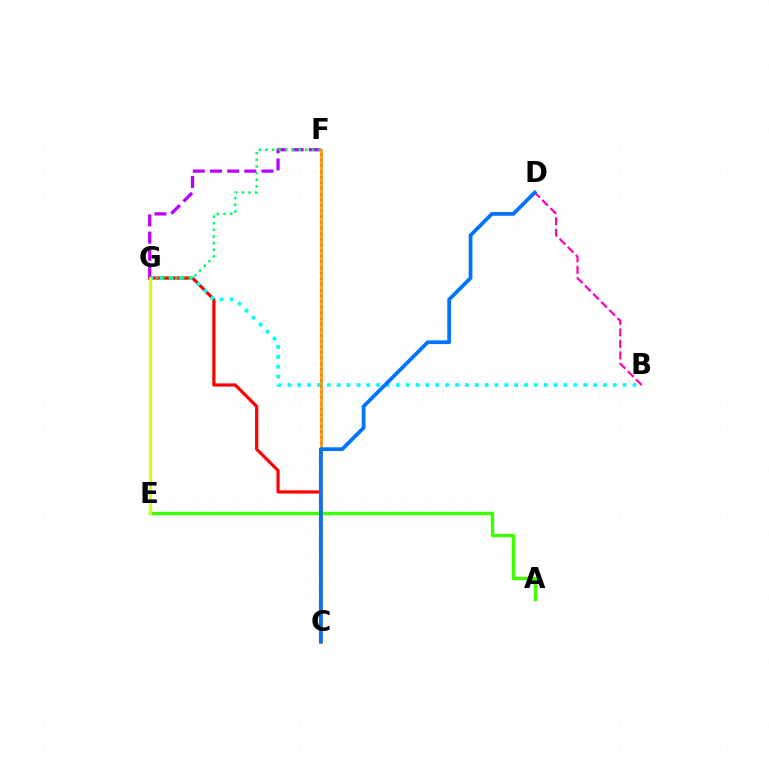{('C', 'G'): [{'color': '#ff0000', 'line_style': 'solid', 'thickness': 2.31}], ('B', 'G'): [{'color': '#00fff6', 'line_style': 'dotted', 'thickness': 2.68}], ('C', 'F'): [{'color': '#2500ff', 'line_style': 'dotted', 'thickness': 1.54}, {'color': '#ff9400', 'line_style': 'solid', 'thickness': 1.95}], ('F', 'G'): [{'color': '#b900ff', 'line_style': 'dashed', 'thickness': 2.33}, {'color': '#00ff5c', 'line_style': 'dotted', 'thickness': 1.8}], ('A', 'E'): [{'color': '#3dff00', 'line_style': 'solid', 'thickness': 2.45}], ('E', 'G'): [{'color': '#d1ff00', 'line_style': 'solid', 'thickness': 2.23}], ('B', 'D'): [{'color': '#ff00ac', 'line_style': 'dashed', 'thickness': 1.56}], ('C', 'D'): [{'color': '#0074ff', 'line_style': 'solid', 'thickness': 2.71}]}